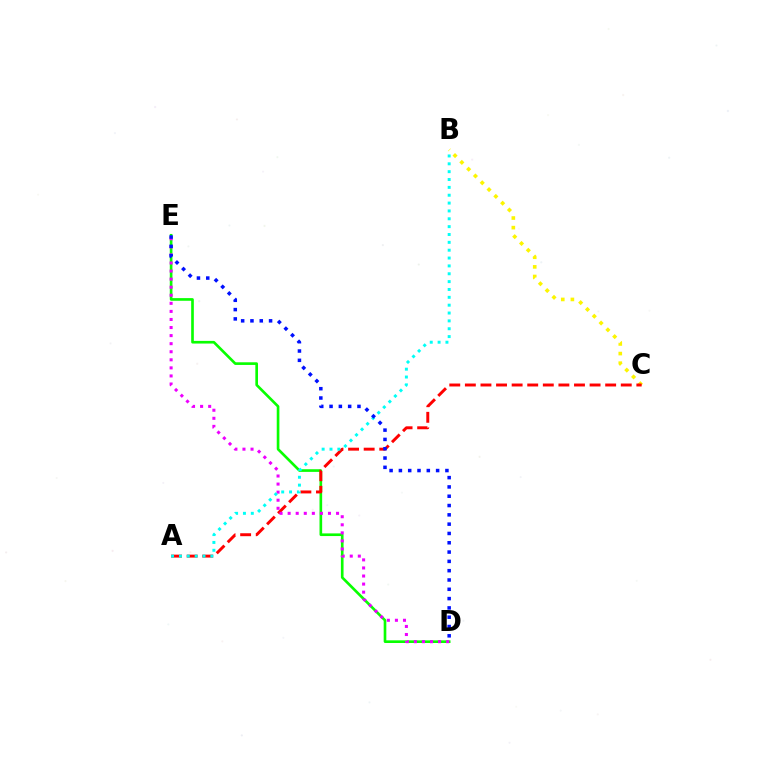{('B', 'C'): [{'color': '#fcf500', 'line_style': 'dotted', 'thickness': 2.61}], ('D', 'E'): [{'color': '#08ff00', 'line_style': 'solid', 'thickness': 1.91}, {'color': '#ee00ff', 'line_style': 'dotted', 'thickness': 2.19}, {'color': '#0010ff', 'line_style': 'dotted', 'thickness': 2.53}], ('A', 'C'): [{'color': '#ff0000', 'line_style': 'dashed', 'thickness': 2.12}], ('A', 'B'): [{'color': '#00fff6', 'line_style': 'dotted', 'thickness': 2.13}]}